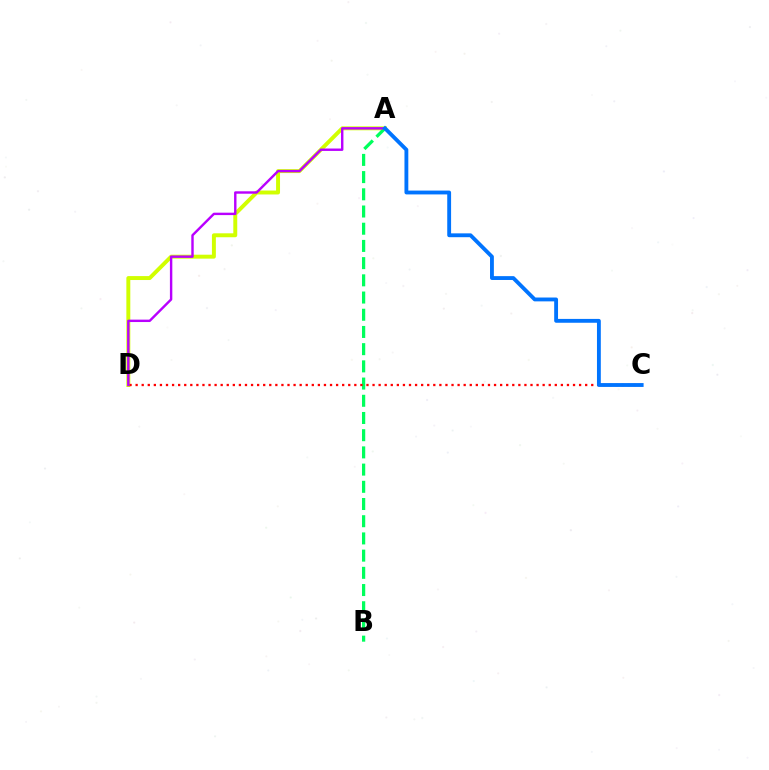{('A', 'D'): [{'color': '#d1ff00', 'line_style': 'solid', 'thickness': 2.83}, {'color': '#b900ff', 'line_style': 'solid', 'thickness': 1.74}], ('A', 'B'): [{'color': '#00ff5c', 'line_style': 'dashed', 'thickness': 2.34}], ('C', 'D'): [{'color': '#ff0000', 'line_style': 'dotted', 'thickness': 1.65}], ('A', 'C'): [{'color': '#0074ff', 'line_style': 'solid', 'thickness': 2.77}]}